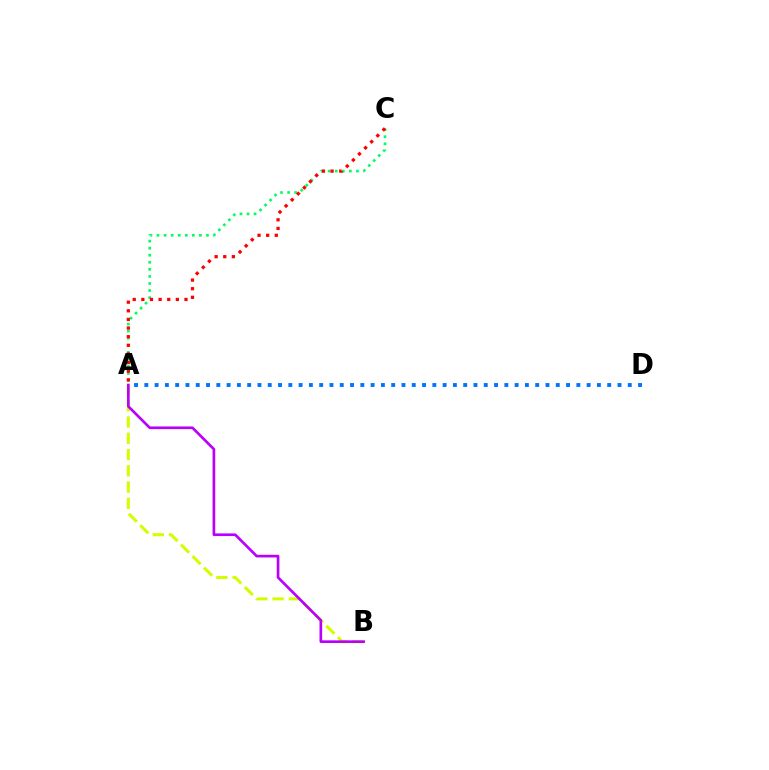{('A', 'C'): [{'color': '#00ff5c', 'line_style': 'dotted', 'thickness': 1.92}, {'color': '#ff0000', 'line_style': 'dotted', 'thickness': 2.34}], ('A', 'B'): [{'color': '#d1ff00', 'line_style': 'dashed', 'thickness': 2.21}, {'color': '#b900ff', 'line_style': 'solid', 'thickness': 1.92}], ('A', 'D'): [{'color': '#0074ff', 'line_style': 'dotted', 'thickness': 2.79}]}